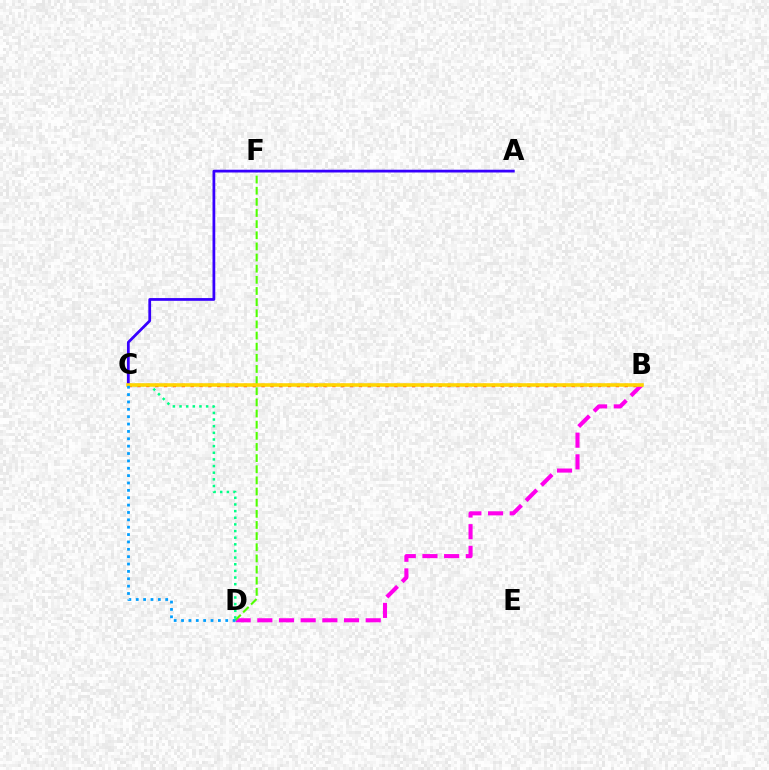{('B', 'D'): [{'color': '#ff00ed', 'line_style': 'dashed', 'thickness': 2.94}], ('B', 'C'): [{'color': '#ff0000', 'line_style': 'dotted', 'thickness': 2.41}, {'color': '#ffd500', 'line_style': 'solid', 'thickness': 2.57}], ('D', 'F'): [{'color': '#4fff00', 'line_style': 'dashed', 'thickness': 1.51}], ('C', 'D'): [{'color': '#00ff86', 'line_style': 'dotted', 'thickness': 1.81}, {'color': '#009eff', 'line_style': 'dotted', 'thickness': 2.0}], ('A', 'C'): [{'color': '#3700ff', 'line_style': 'solid', 'thickness': 1.99}]}